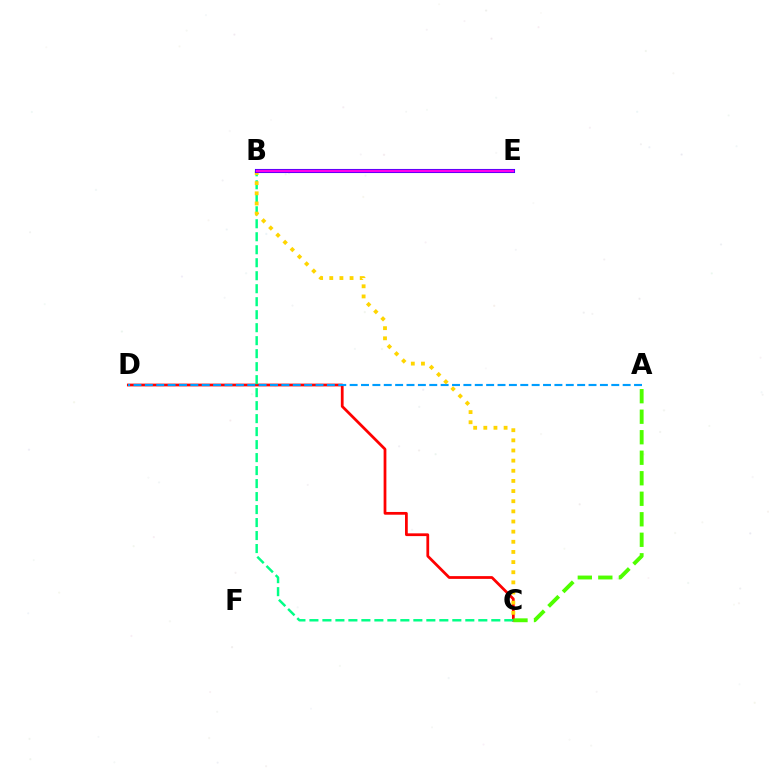{('C', 'D'): [{'color': '#ff0000', 'line_style': 'solid', 'thickness': 1.98}], ('A', 'D'): [{'color': '#009eff', 'line_style': 'dashed', 'thickness': 1.55}], ('B', 'C'): [{'color': '#00ff86', 'line_style': 'dashed', 'thickness': 1.76}, {'color': '#ffd500', 'line_style': 'dotted', 'thickness': 2.76}], ('A', 'C'): [{'color': '#4fff00', 'line_style': 'dashed', 'thickness': 2.79}], ('B', 'E'): [{'color': '#3700ff', 'line_style': 'solid', 'thickness': 2.94}, {'color': '#ff00ed', 'line_style': 'solid', 'thickness': 1.78}]}